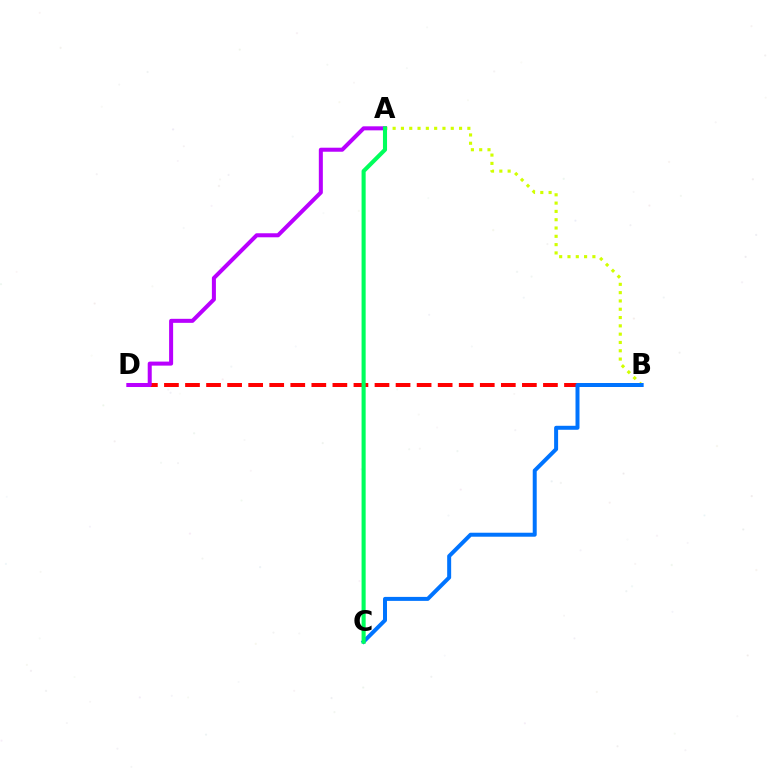{('A', 'B'): [{'color': '#d1ff00', 'line_style': 'dotted', 'thickness': 2.26}], ('B', 'D'): [{'color': '#ff0000', 'line_style': 'dashed', 'thickness': 2.86}], ('A', 'D'): [{'color': '#b900ff', 'line_style': 'solid', 'thickness': 2.9}], ('B', 'C'): [{'color': '#0074ff', 'line_style': 'solid', 'thickness': 2.87}], ('A', 'C'): [{'color': '#00ff5c', 'line_style': 'solid', 'thickness': 2.94}]}